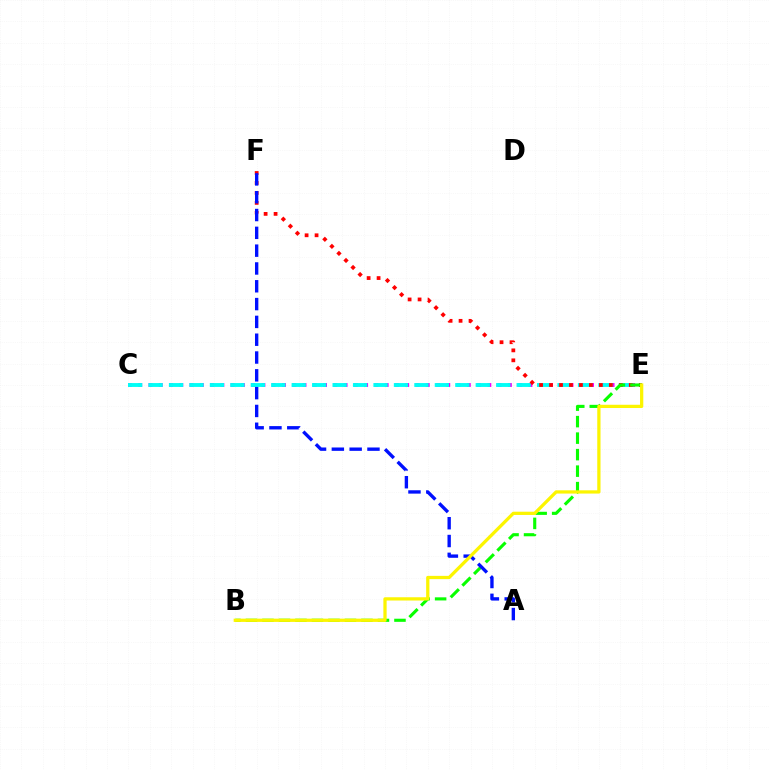{('C', 'E'): [{'color': '#ee00ff', 'line_style': 'dotted', 'thickness': 2.79}, {'color': '#00fff6', 'line_style': 'dashed', 'thickness': 2.78}], ('E', 'F'): [{'color': '#ff0000', 'line_style': 'dotted', 'thickness': 2.71}], ('B', 'E'): [{'color': '#08ff00', 'line_style': 'dashed', 'thickness': 2.24}, {'color': '#fcf500', 'line_style': 'solid', 'thickness': 2.34}], ('A', 'F'): [{'color': '#0010ff', 'line_style': 'dashed', 'thickness': 2.42}]}